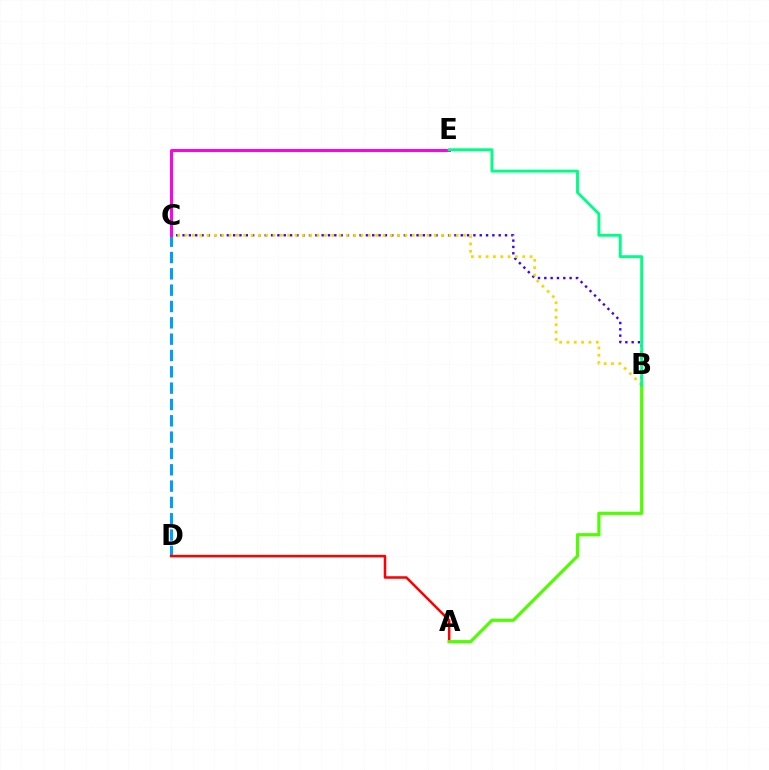{('C', 'D'): [{'color': '#009eff', 'line_style': 'dashed', 'thickness': 2.22}], ('B', 'C'): [{'color': '#3700ff', 'line_style': 'dotted', 'thickness': 1.72}, {'color': '#ffd500', 'line_style': 'dotted', 'thickness': 1.99}], ('A', 'D'): [{'color': '#ff0000', 'line_style': 'solid', 'thickness': 1.82}], ('C', 'E'): [{'color': '#ff00ed', 'line_style': 'solid', 'thickness': 2.15}], ('A', 'B'): [{'color': '#4fff00', 'line_style': 'solid', 'thickness': 2.3}], ('B', 'E'): [{'color': '#00ff86', 'line_style': 'solid', 'thickness': 2.1}]}